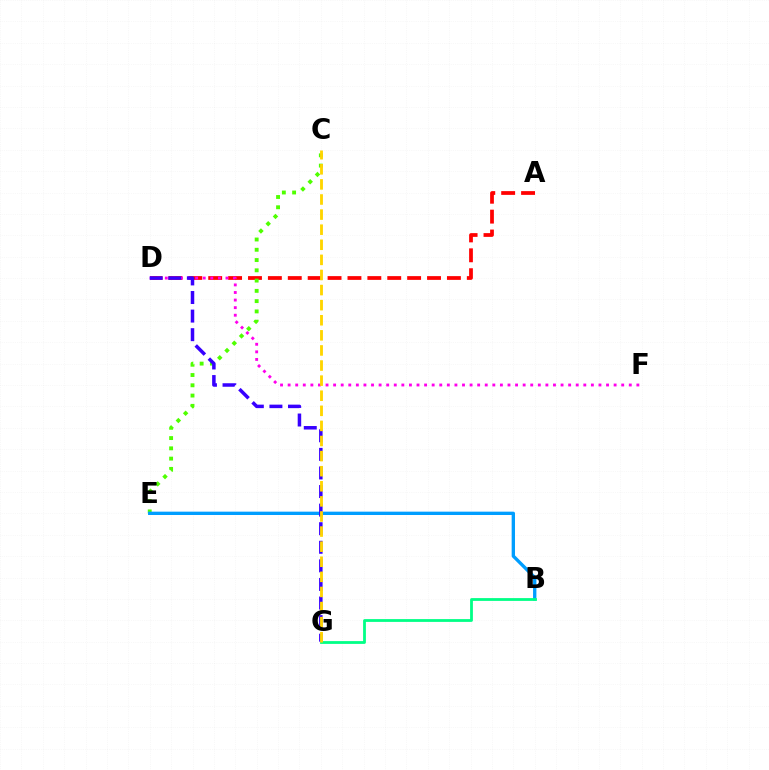{('A', 'D'): [{'color': '#ff0000', 'line_style': 'dashed', 'thickness': 2.7}], ('D', 'F'): [{'color': '#ff00ed', 'line_style': 'dotted', 'thickness': 2.06}], ('C', 'E'): [{'color': '#4fff00', 'line_style': 'dotted', 'thickness': 2.79}], ('B', 'E'): [{'color': '#009eff', 'line_style': 'solid', 'thickness': 2.41}], ('B', 'G'): [{'color': '#00ff86', 'line_style': 'solid', 'thickness': 2.01}], ('D', 'G'): [{'color': '#3700ff', 'line_style': 'dashed', 'thickness': 2.52}], ('C', 'G'): [{'color': '#ffd500', 'line_style': 'dashed', 'thickness': 2.05}]}